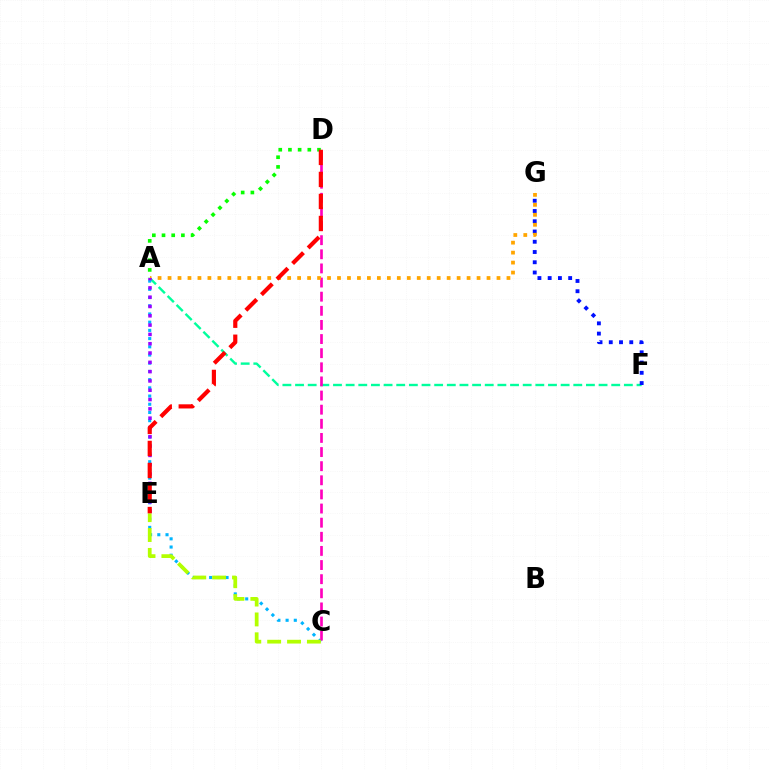{('A', 'D'): [{'color': '#08ff00', 'line_style': 'dotted', 'thickness': 2.63}], ('A', 'F'): [{'color': '#00ff9d', 'line_style': 'dashed', 'thickness': 1.72}], ('A', 'C'): [{'color': '#00b5ff', 'line_style': 'dotted', 'thickness': 2.23}], ('F', 'G'): [{'color': '#0010ff', 'line_style': 'dotted', 'thickness': 2.78}], ('C', 'D'): [{'color': '#ff00bd', 'line_style': 'dashed', 'thickness': 1.92}], ('A', 'G'): [{'color': '#ffa500', 'line_style': 'dotted', 'thickness': 2.71}], ('C', 'E'): [{'color': '#b3ff00', 'line_style': 'dashed', 'thickness': 2.7}], ('A', 'E'): [{'color': '#9b00ff', 'line_style': 'dotted', 'thickness': 2.53}], ('D', 'E'): [{'color': '#ff0000', 'line_style': 'dashed', 'thickness': 2.99}]}